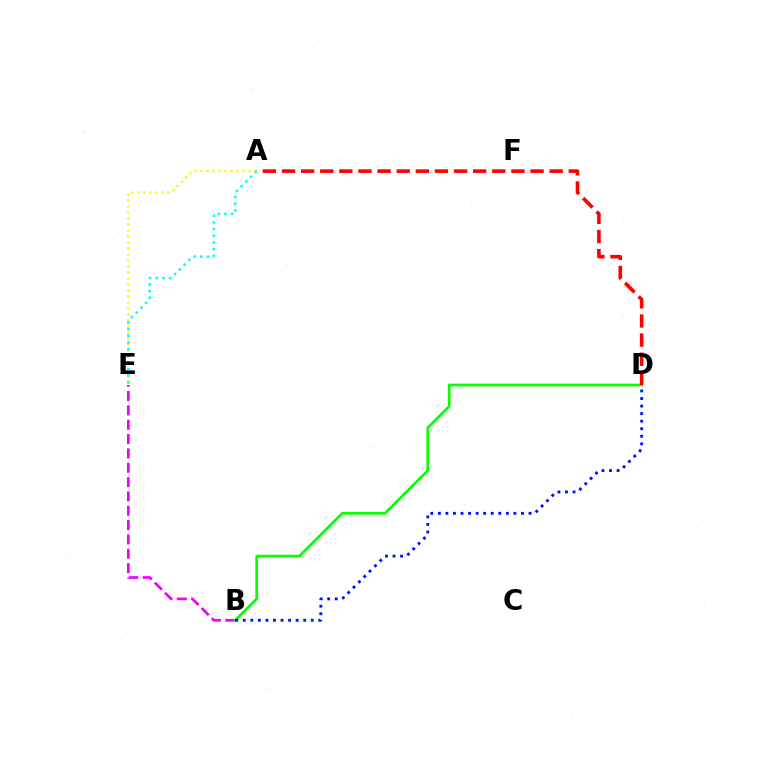{('B', 'E'): [{'color': '#ee00ff', 'line_style': 'dashed', 'thickness': 1.95}], ('B', 'D'): [{'color': '#08ff00', 'line_style': 'solid', 'thickness': 1.97}, {'color': '#0010ff', 'line_style': 'dotted', 'thickness': 2.05}], ('A', 'D'): [{'color': '#ff0000', 'line_style': 'dashed', 'thickness': 2.6}], ('A', 'E'): [{'color': '#fcf500', 'line_style': 'dotted', 'thickness': 1.63}, {'color': '#00fff6', 'line_style': 'dotted', 'thickness': 1.82}]}